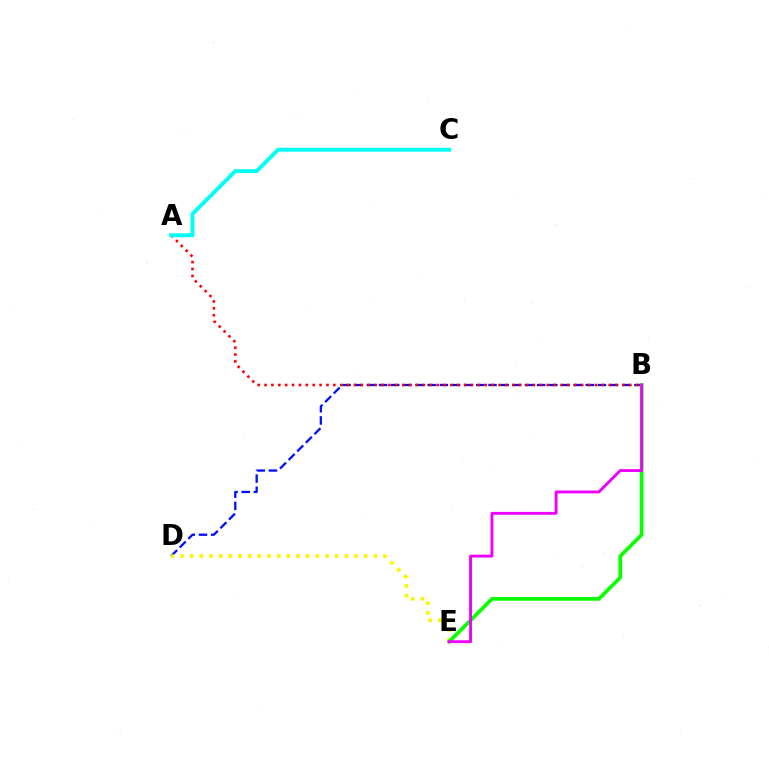{('B', 'D'): [{'color': '#0010ff', 'line_style': 'dashed', 'thickness': 1.65}], ('D', 'E'): [{'color': '#fcf500', 'line_style': 'dotted', 'thickness': 2.63}], ('B', 'E'): [{'color': '#08ff00', 'line_style': 'solid', 'thickness': 2.65}, {'color': '#ee00ff', 'line_style': 'solid', 'thickness': 2.07}], ('A', 'B'): [{'color': '#ff0000', 'line_style': 'dotted', 'thickness': 1.87}], ('A', 'C'): [{'color': '#00fff6', 'line_style': 'solid', 'thickness': 2.82}]}